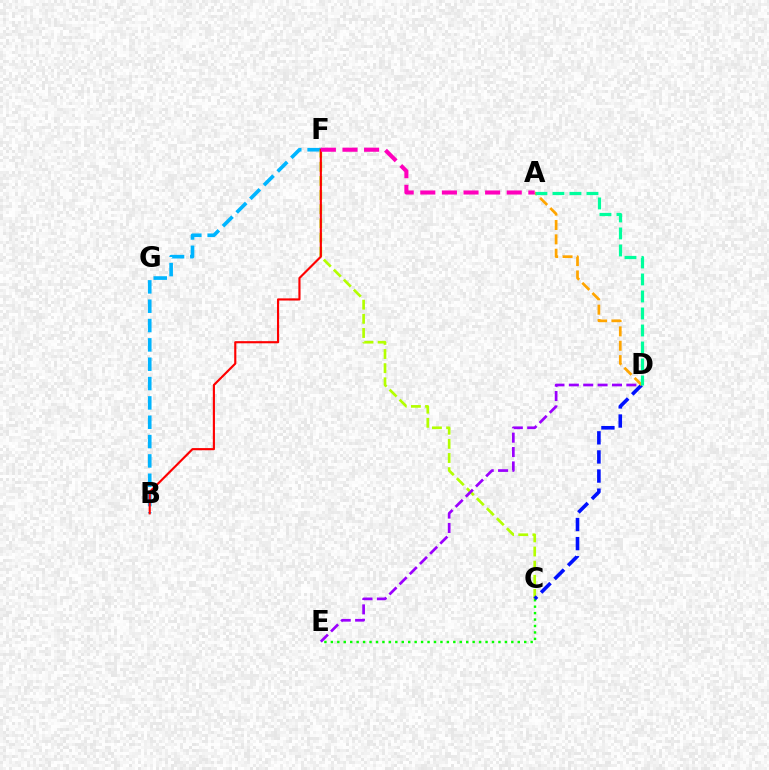{('B', 'F'): [{'color': '#00b5ff', 'line_style': 'dashed', 'thickness': 2.63}, {'color': '#ff0000', 'line_style': 'solid', 'thickness': 1.55}], ('C', 'F'): [{'color': '#b3ff00', 'line_style': 'dashed', 'thickness': 1.92}], ('D', 'E'): [{'color': '#9b00ff', 'line_style': 'dashed', 'thickness': 1.95}], ('C', 'E'): [{'color': '#08ff00', 'line_style': 'dotted', 'thickness': 1.75}], ('C', 'D'): [{'color': '#0010ff', 'line_style': 'dashed', 'thickness': 2.6}], ('A', 'D'): [{'color': '#ffa500', 'line_style': 'dashed', 'thickness': 1.95}, {'color': '#00ff9d', 'line_style': 'dashed', 'thickness': 2.31}], ('A', 'F'): [{'color': '#ff00bd', 'line_style': 'dashed', 'thickness': 2.94}]}